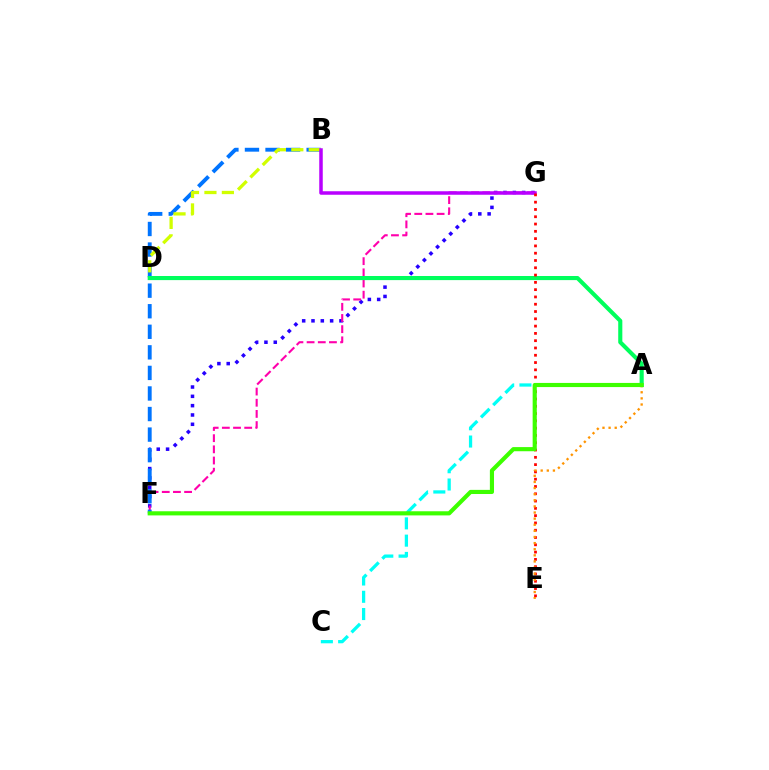{('A', 'C'): [{'color': '#00fff6', 'line_style': 'dashed', 'thickness': 2.35}], ('F', 'G'): [{'color': '#2500ff', 'line_style': 'dotted', 'thickness': 2.53}, {'color': '#ff00ac', 'line_style': 'dashed', 'thickness': 1.52}], ('B', 'F'): [{'color': '#0074ff', 'line_style': 'dashed', 'thickness': 2.79}], ('B', 'D'): [{'color': '#d1ff00', 'line_style': 'dashed', 'thickness': 2.37}], ('A', 'D'): [{'color': '#00ff5c', 'line_style': 'solid', 'thickness': 2.96}], ('B', 'G'): [{'color': '#b900ff', 'line_style': 'solid', 'thickness': 2.53}], ('E', 'G'): [{'color': '#ff0000', 'line_style': 'dotted', 'thickness': 1.98}], ('A', 'E'): [{'color': '#ff9400', 'line_style': 'dotted', 'thickness': 1.66}], ('A', 'F'): [{'color': '#3dff00', 'line_style': 'solid', 'thickness': 2.98}]}